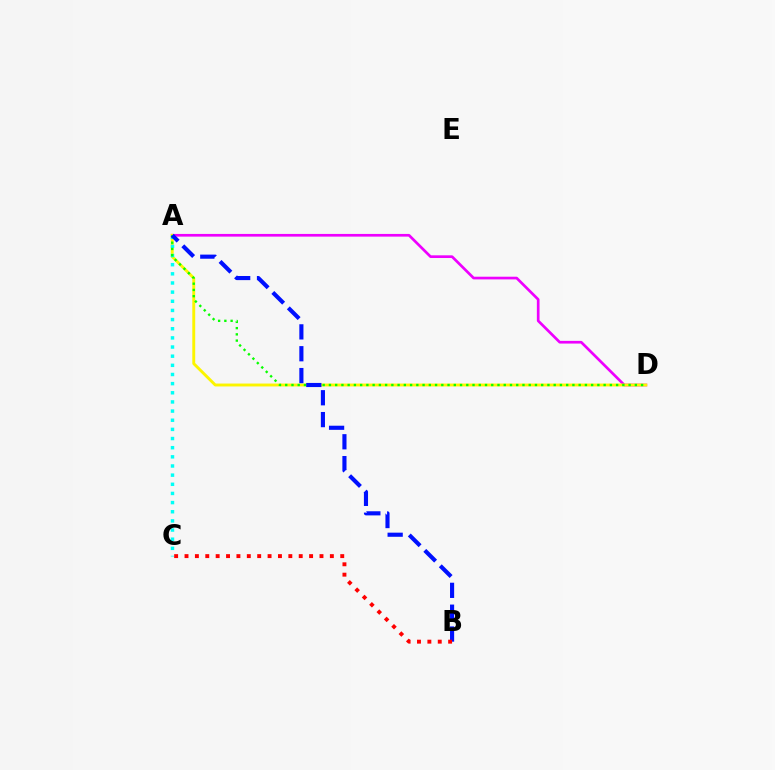{('A', 'D'): [{'color': '#ee00ff', 'line_style': 'solid', 'thickness': 1.94}, {'color': '#fcf500', 'line_style': 'solid', 'thickness': 2.09}, {'color': '#08ff00', 'line_style': 'dotted', 'thickness': 1.7}], ('A', 'C'): [{'color': '#00fff6', 'line_style': 'dotted', 'thickness': 2.49}], ('A', 'B'): [{'color': '#0010ff', 'line_style': 'dashed', 'thickness': 2.97}], ('B', 'C'): [{'color': '#ff0000', 'line_style': 'dotted', 'thickness': 2.82}]}